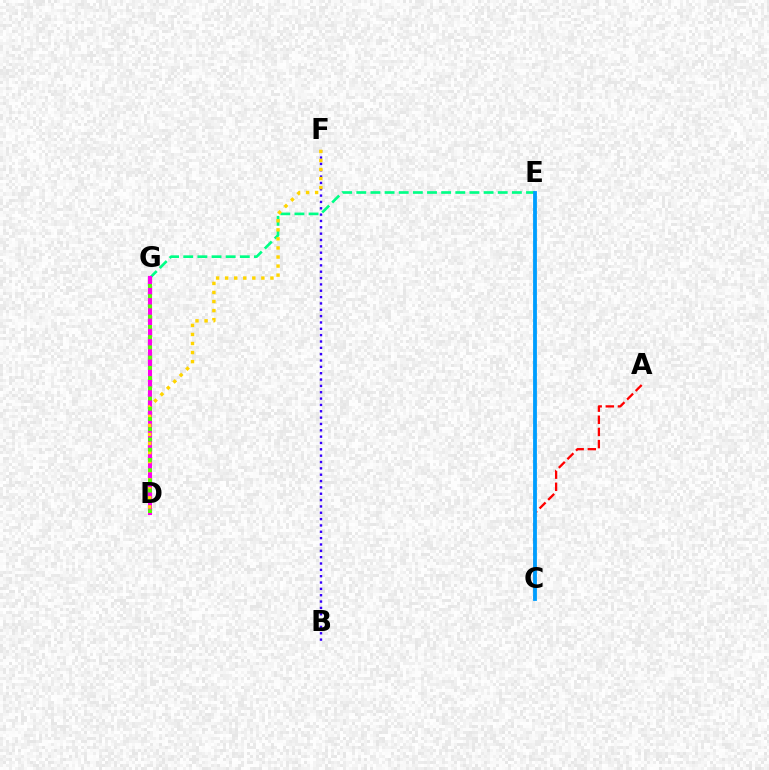{('E', 'G'): [{'color': '#00ff86', 'line_style': 'dashed', 'thickness': 1.92}], ('A', 'C'): [{'color': '#ff0000', 'line_style': 'dashed', 'thickness': 1.65}], ('B', 'F'): [{'color': '#3700ff', 'line_style': 'dotted', 'thickness': 1.72}], ('D', 'G'): [{'color': '#ff00ed', 'line_style': 'solid', 'thickness': 2.96}, {'color': '#4fff00', 'line_style': 'dotted', 'thickness': 2.78}], ('D', 'F'): [{'color': '#ffd500', 'line_style': 'dotted', 'thickness': 2.46}], ('C', 'E'): [{'color': '#009eff', 'line_style': 'solid', 'thickness': 2.75}]}